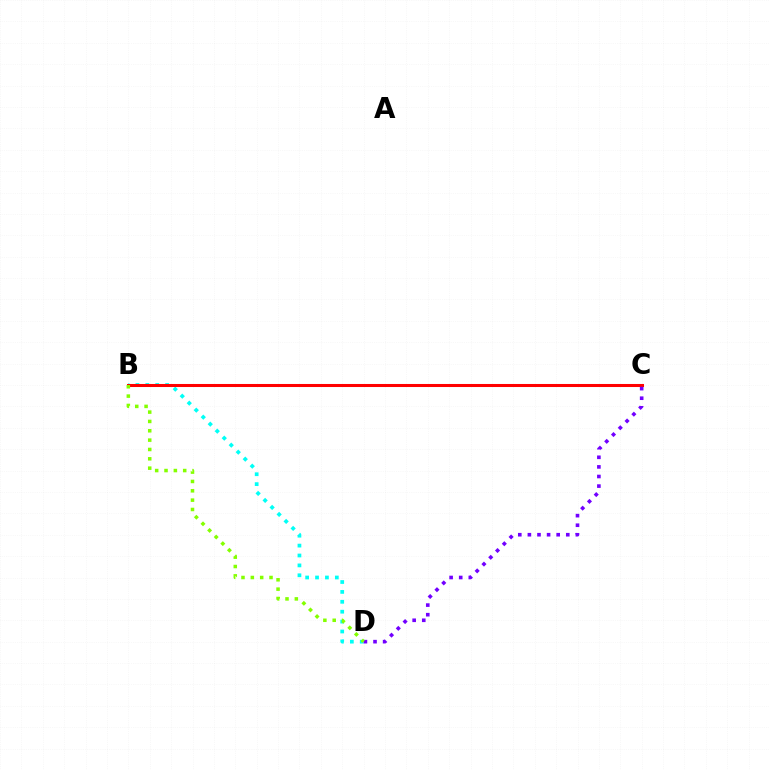{('B', 'D'): [{'color': '#00fff6', 'line_style': 'dotted', 'thickness': 2.69}, {'color': '#84ff00', 'line_style': 'dotted', 'thickness': 2.54}], ('B', 'C'): [{'color': '#ff0000', 'line_style': 'solid', 'thickness': 2.2}], ('C', 'D'): [{'color': '#7200ff', 'line_style': 'dotted', 'thickness': 2.61}]}